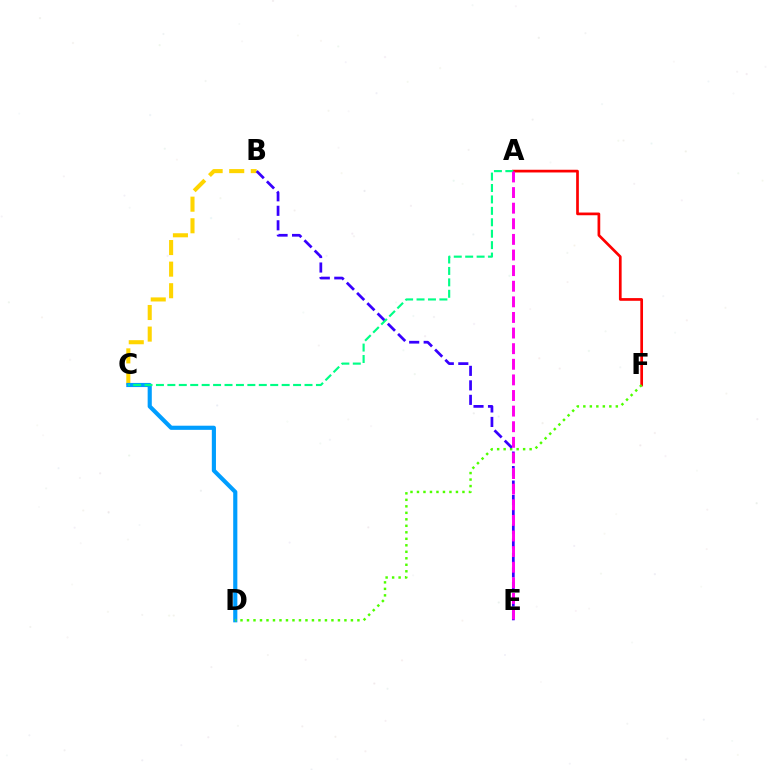{('A', 'F'): [{'color': '#ff0000', 'line_style': 'solid', 'thickness': 1.95}], ('B', 'C'): [{'color': '#ffd500', 'line_style': 'dashed', 'thickness': 2.93}], ('C', 'D'): [{'color': '#009eff', 'line_style': 'solid', 'thickness': 2.98}], ('D', 'F'): [{'color': '#4fff00', 'line_style': 'dotted', 'thickness': 1.76}], ('B', 'E'): [{'color': '#3700ff', 'line_style': 'dashed', 'thickness': 1.97}], ('A', 'C'): [{'color': '#00ff86', 'line_style': 'dashed', 'thickness': 1.55}], ('A', 'E'): [{'color': '#ff00ed', 'line_style': 'dashed', 'thickness': 2.12}]}